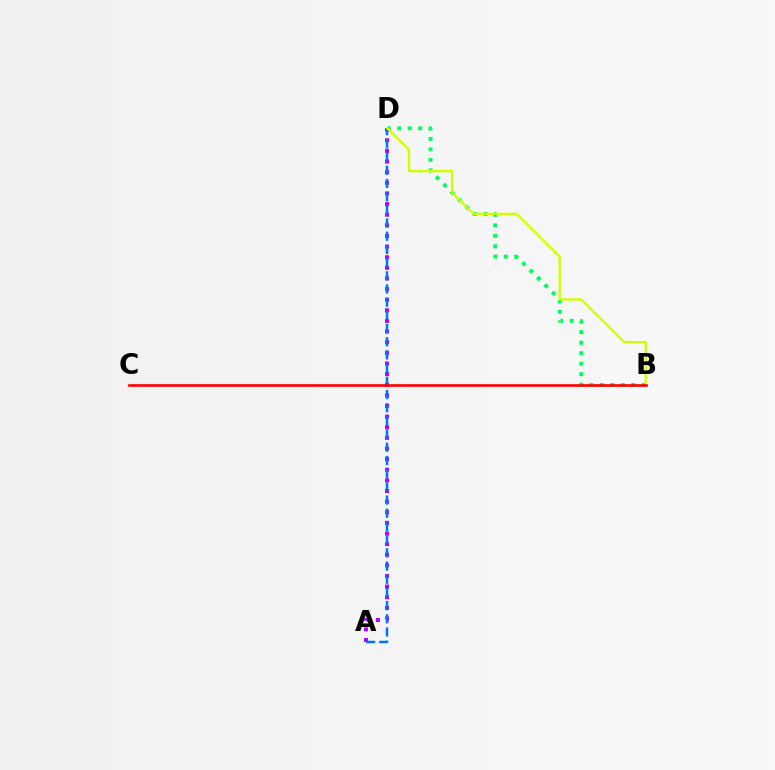{('A', 'D'): [{'color': '#b900ff', 'line_style': 'dotted', 'thickness': 2.89}, {'color': '#0074ff', 'line_style': 'dashed', 'thickness': 1.79}], ('B', 'D'): [{'color': '#00ff5c', 'line_style': 'dotted', 'thickness': 2.85}, {'color': '#d1ff00', 'line_style': 'solid', 'thickness': 1.7}], ('B', 'C'): [{'color': '#ff0000', 'line_style': 'solid', 'thickness': 1.9}]}